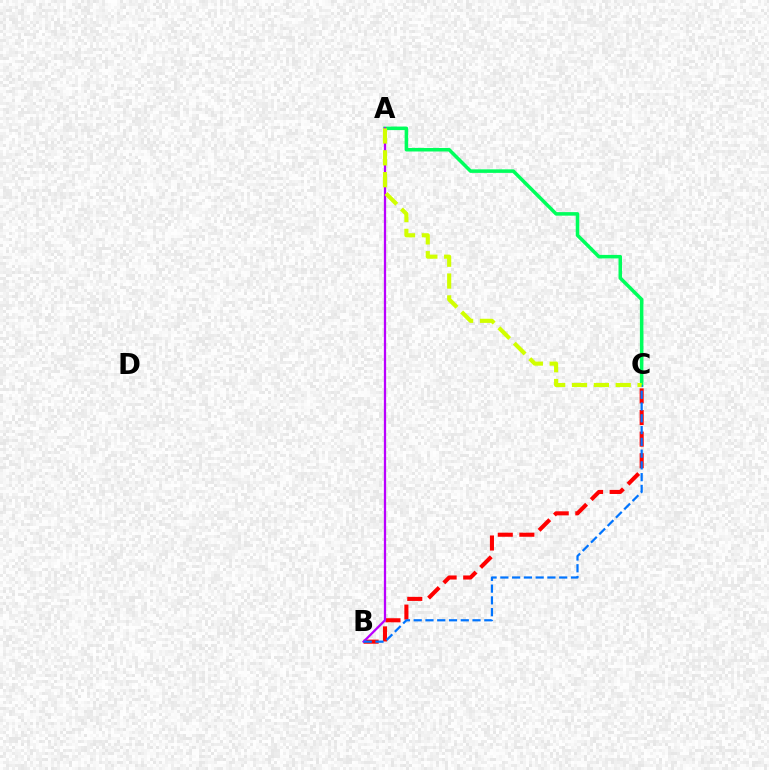{('A', 'C'): [{'color': '#00ff5c', 'line_style': 'solid', 'thickness': 2.54}, {'color': '#d1ff00', 'line_style': 'dashed', 'thickness': 2.97}], ('B', 'C'): [{'color': '#ff0000', 'line_style': 'dashed', 'thickness': 2.93}, {'color': '#0074ff', 'line_style': 'dashed', 'thickness': 1.6}], ('A', 'B'): [{'color': '#b900ff', 'line_style': 'solid', 'thickness': 1.63}]}